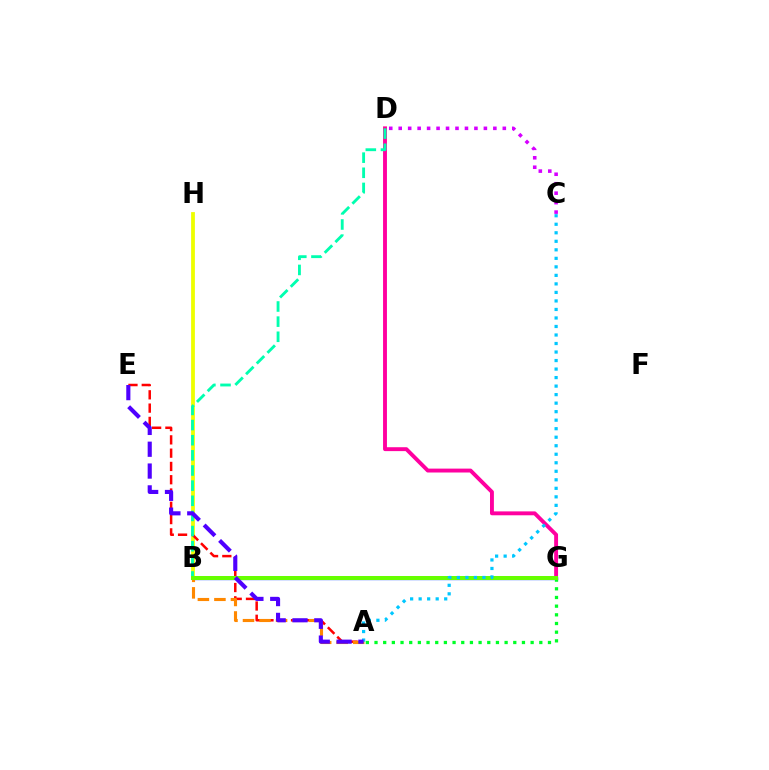{('C', 'D'): [{'color': '#d600ff', 'line_style': 'dotted', 'thickness': 2.57}], ('B', 'G'): [{'color': '#003fff', 'line_style': 'solid', 'thickness': 2.39}, {'color': '#66ff00', 'line_style': 'solid', 'thickness': 2.88}], ('B', 'H'): [{'color': '#eeff00', 'line_style': 'solid', 'thickness': 2.72}], ('A', 'E'): [{'color': '#ff0000', 'line_style': 'dashed', 'thickness': 1.8}, {'color': '#4f00ff', 'line_style': 'dashed', 'thickness': 2.96}], ('A', 'B'): [{'color': '#ff8800', 'line_style': 'dashed', 'thickness': 2.25}], ('A', 'G'): [{'color': '#00ff27', 'line_style': 'dotted', 'thickness': 2.36}], ('D', 'G'): [{'color': '#ff00a0', 'line_style': 'solid', 'thickness': 2.8}], ('B', 'D'): [{'color': '#00ffaf', 'line_style': 'dashed', 'thickness': 2.06}], ('A', 'C'): [{'color': '#00c7ff', 'line_style': 'dotted', 'thickness': 2.31}]}